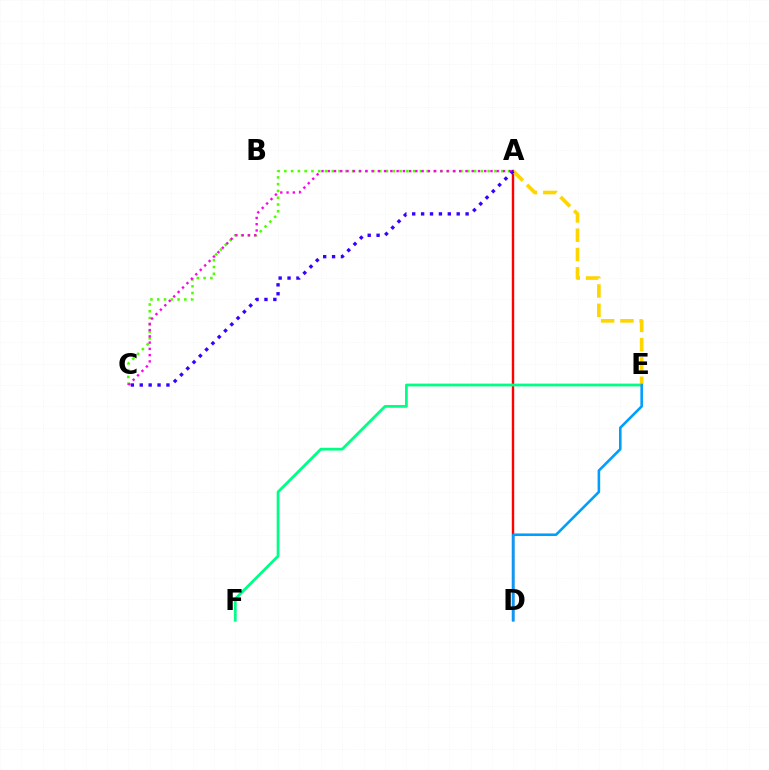{('A', 'D'): [{'color': '#ff0000', 'line_style': 'solid', 'thickness': 1.74}], ('E', 'F'): [{'color': '#00ff86', 'line_style': 'solid', 'thickness': 1.99}], ('A', 'E'): [{'color': '#ffd500', 'line_style': 'dashed', 'thickness': 2.62}], ('A', 'C'): [{'color': '#4fff00', 'line_style': 'dotted', 'thickness': 1.84}, {'color': '#ff00ed', 'line_style': 'dotted', 'thickness': 1.7}, {'color': '#3700ff', 'line_style': 'dotted', 'thickness': 2.42}], ('D', 'E'): [{'color': '#009eff', 'line_style': 'solid', 'thickness': 1.86}]}